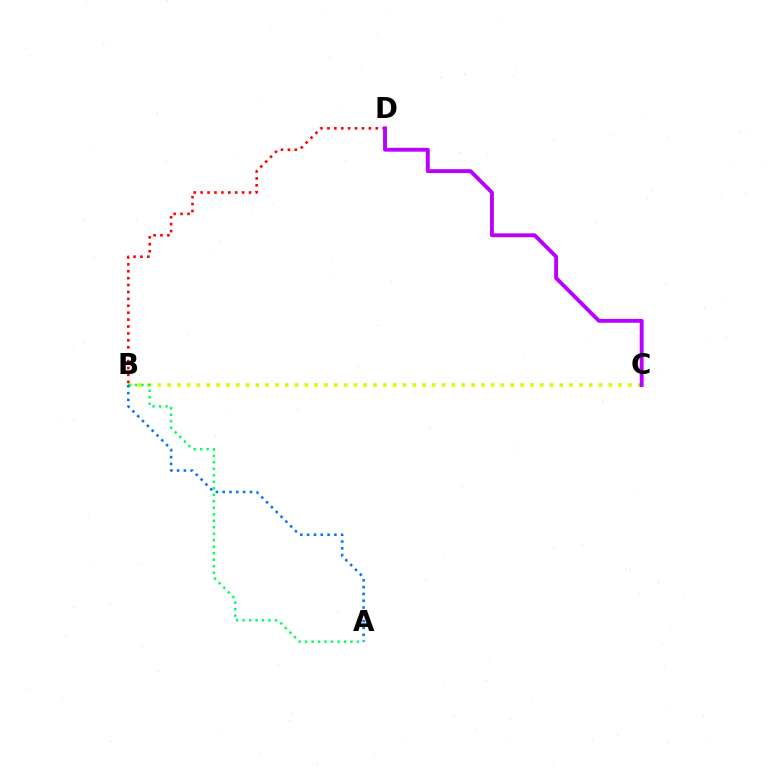{('B', 'C'): [{'color': '#d1ff00', 'line_style': 'dotted', 'thickness': 2.66}], ('A', 'B'): [{'color': '#00ff5c', 'line_style': 'dotted', 'thickness': 1.76}, {'color': '#0074ff', 'line_style': 'dotted', 'thickness': 1.85}], ('B', 'D'): [{'color': '#ff0000', 'line_style': 'dotted', 'thickness': 1.88}], ('C', 'D'): [{'color': '#b900ff', 'line_style': 'solid', 'thickness': 2.79}]}